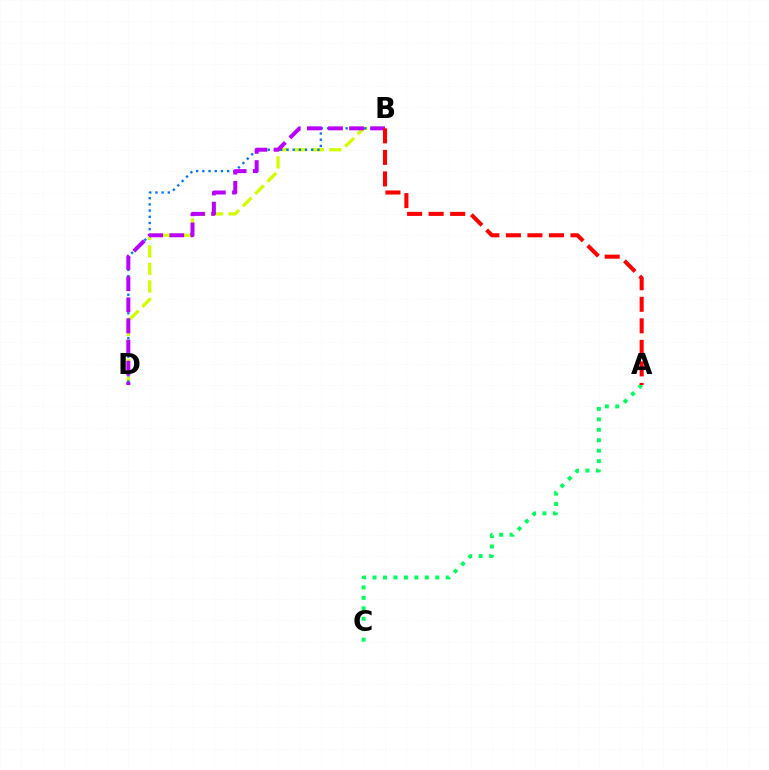{('B', 'D'): [{'color': '#d1ff00', 'line_style': 'dashed', 'thickness': 2.37}, {'color': '#0074ff', 'line_style': 'dotted', 'thickness': 1.68}, {'color': '#b900ff', 'line_style': 'dashed', 'thickness': 2.87}], ('A', 'C'): [{'color': '#00ff5c', 'line_style': 'dotted', 'thickness': 2.84}], ('A', 'B'): [{'color': '#ff0000', 'line_style': 'dashed', 'thickness': 2.92}]}